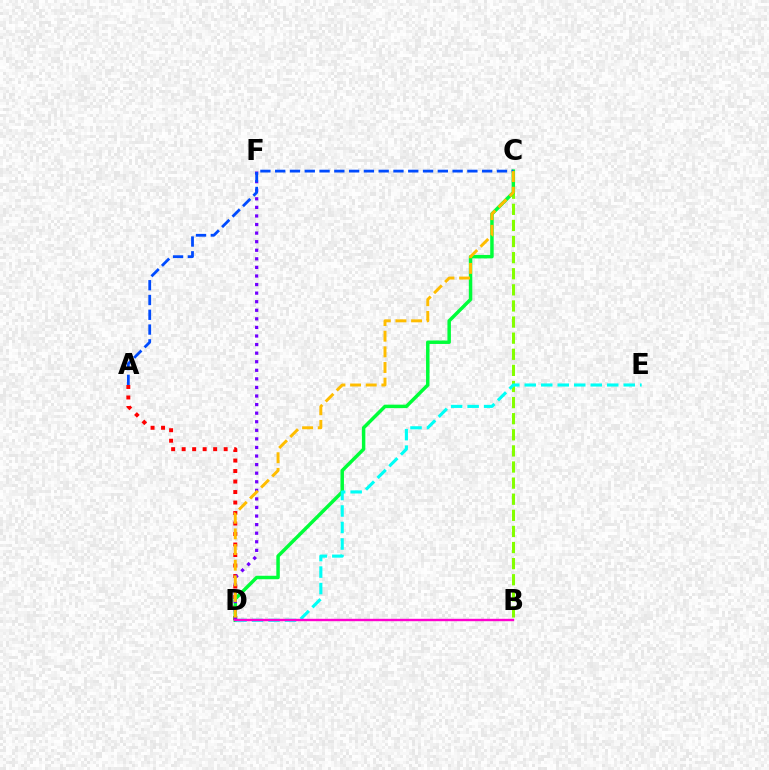{('B', 'C'): [{'color': '#84ff00', 'line_style': 'dashed', 'thickness': 2.19}], ('A', 'D'): [{'color': '#ff0000', 'line_style': 'dotted', 'thickness': 2.85}], ('C', 'D'): [{'color': '#00ff39', 'line_style': 'solid', 'thickness': 2.5}, {'color': '#ffbd00', 'line_style': 'dashed', 'thickness': 2.13}], ('D', 'E'): [{'color': '#00fff6', 'line_style': 'dashed', 'thickness': 2.24}], ('D', 'F'): [{'color': '#7200ff', 'line_style': 'dotted', 'thickness': 2.33}], ('B', 'D'): [{'color': '#ff00cf', 'line_style': 'solid', 'thickness': 1.73}], ('A', 'C'): [{'color': '#004bff', 'line_style': 'dashed', 'thickness': 2.01}]}